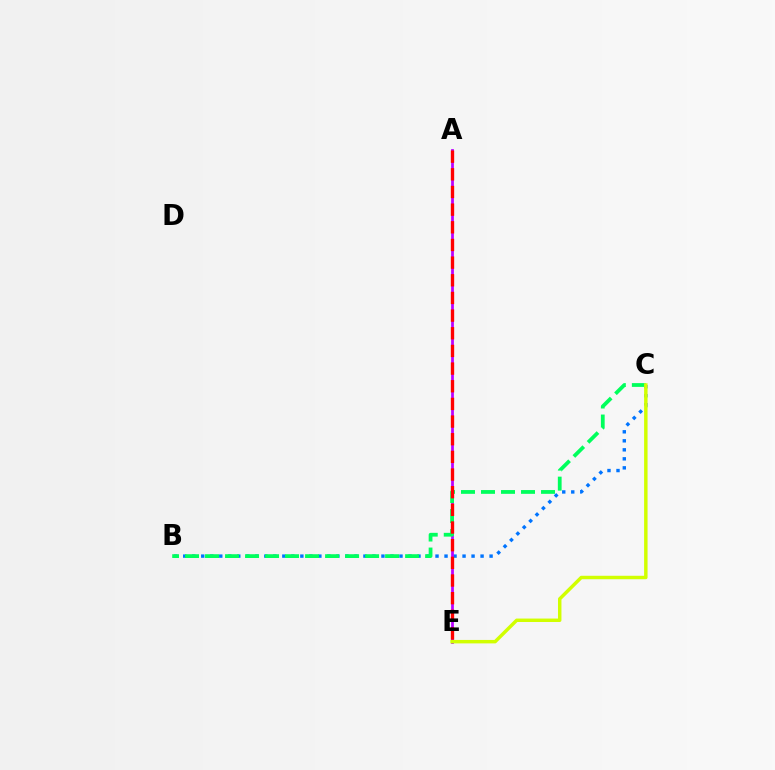{('B', 'C'): [{'color': '#0074ff', 'line_style': 'dotted', 'thickness': 2.45}, {'color': '#00ff5c', 'line_style': 'dashed', 'thickness': 2.72}], ('A', 'E'): [{'color': '#b900ff', 'line_style': 'solid', 'thickness': 1.99}, {'color': '#ff0000', 'line_style': 'dashed', 'thickness': 2.4}], ('C', 'E'): [{'color': '#d1ff00', 'line_style': 'solid', 'thickness': 2.48}]}